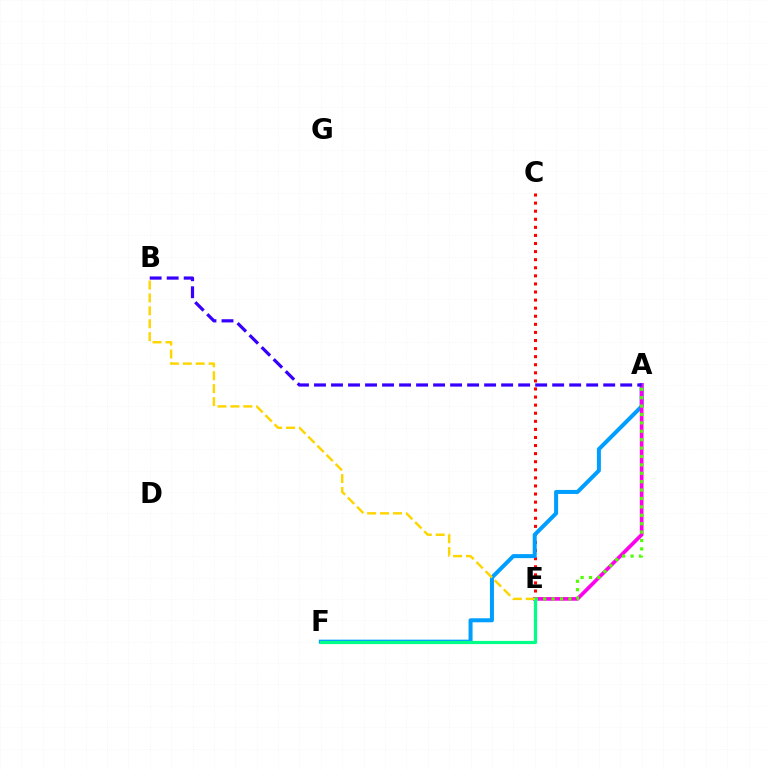{('C', 'E'): [{'color': '#ff0000', 'line_style': 'dotted', 'thickness': 2.2}], ('A', 'F'): [{'color': '#009eff', 'line_style': 'solid', 'thickness': 2.89}], ('A', 'E'): [{'color': '#ff00ed', 'line_style': 'solid', 'thickness': 2.65}, {'color': '#4fff00', 'line_style': 'dotted', 'thickness': 2.28}], ('E', 'F'): [{'color': '#00ff86', 'line_style': 'solid', 'thickness': 2.3}], ('A', 'B'): [{'color': '#3700ff', 'line_style': 'dashed', 'thickness': 2.31}], ('B', 'E'): [{'color': '#ffd500', 'line_style': 'dashed', 'thickness': 1.75}]}